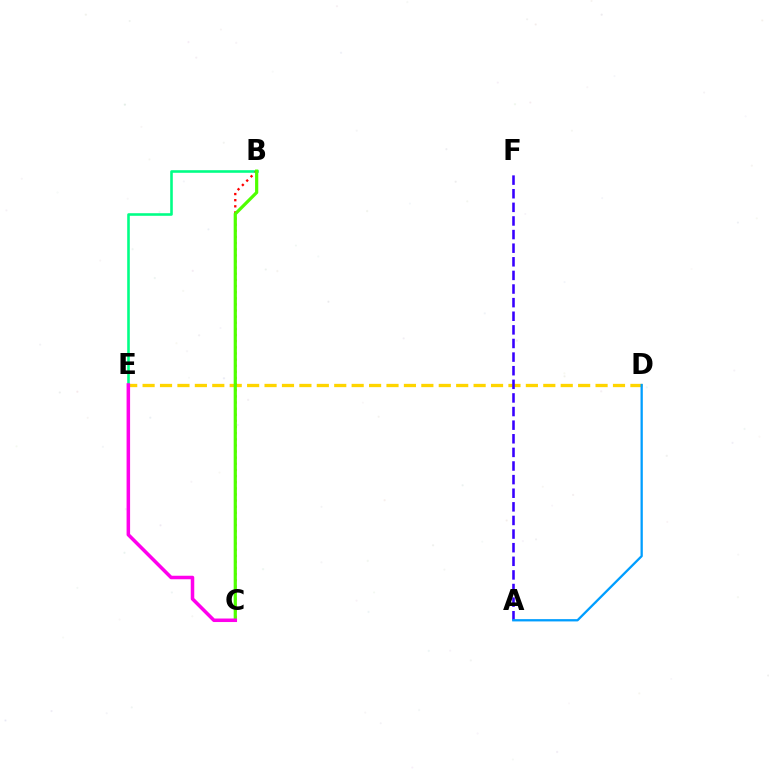{('D', 'E'): [{'color': '#ffd500', 'line_style': 'dashed', 'thickness': 2.37}], ('B', 'E'): [{'color': '#00ff86', 'line_style': 'solid', 'thickness': 1.87}], ('B', 'C'): [{'color': '#ff0000', 'line_style': 'dotted', 'thickness': 1.67}, {'color': '#4fff00', 'line_style': 'solid', 'thickness': 2.31}], ('A', 'F'): [{'color': '#3700ff', 'line_style': 'dashed', 'thickness': 1.85}], ('C', 'E'): [{'color': '#ff00ed', 'line_style': 'solid', 'thickness': 2.53}], ('A', 'D'): [{'color': '#009eff', 'line_style': 'solid', 'thickness': 1.65}]}